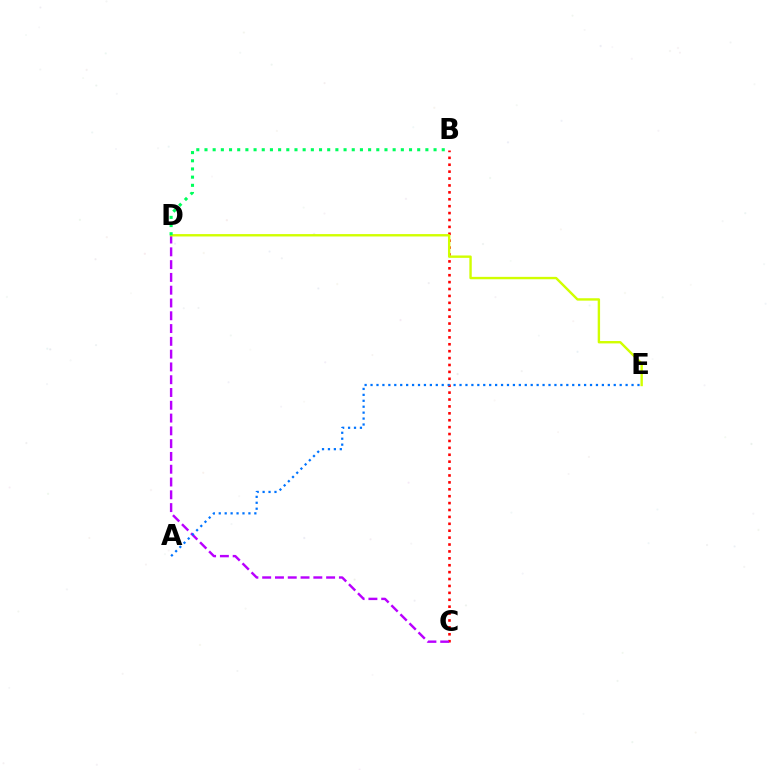{('B', 'C'): [{'color': '#ff0000', 'line_style': 'dotted', 'thickness': 1.88}], ('C', 'D'): [{'color': '#b900ff', 'line_style': 'dashed', 'thickness': 1.74}], ('D', 'E'): [{'color': '#d1ff00', 'line_style': 'solid', 'thickness': 1.72}], ('A', 'E'): [{'color': '#0074ff', 'line_style': 'dotted', 'thickness': 1.61}], ('B', 'D'): [{'color': '#00ff5c', 'line_style': 'dotted', 'thickness': 2.22}]}